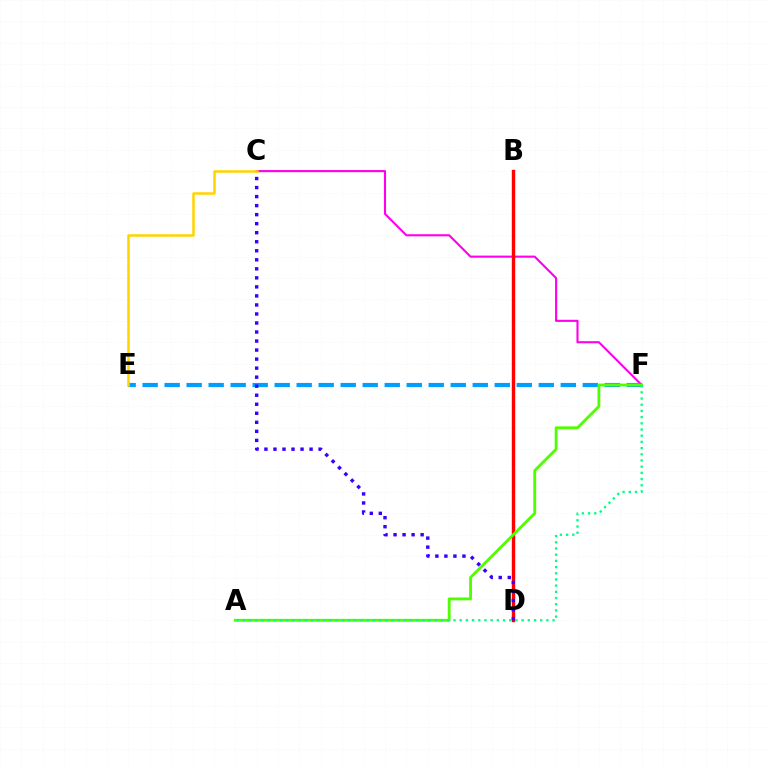{('E', 'F'): [{'color': '#009eff', 'line_style': 'dashed', 'thickness': 2.99}], ('C', 'F'): [{'color': '#ff00ed', 'line_style': 'solid', 'thickness': 1.52}], ('B', 'D'): [{'color': '#ff0000', 'line_style': 'solid', 'thickness': 2.44}], ('C', 'E'): [{'color': '#ffd500', 'line_style': 'solid', 'thickness': 1.82}], ('A', 'F'): [{'color': '#4fff00', 'line_style': 'solid', 'thickness': 2.04}, {'color': '#00ff86', 'line_style': 'dotted', 'thickness': 1.68}], ('C', 'D'): [{'color': '#3700ff', 'line_style': 'dotted', 'thickness': 2.45}]}